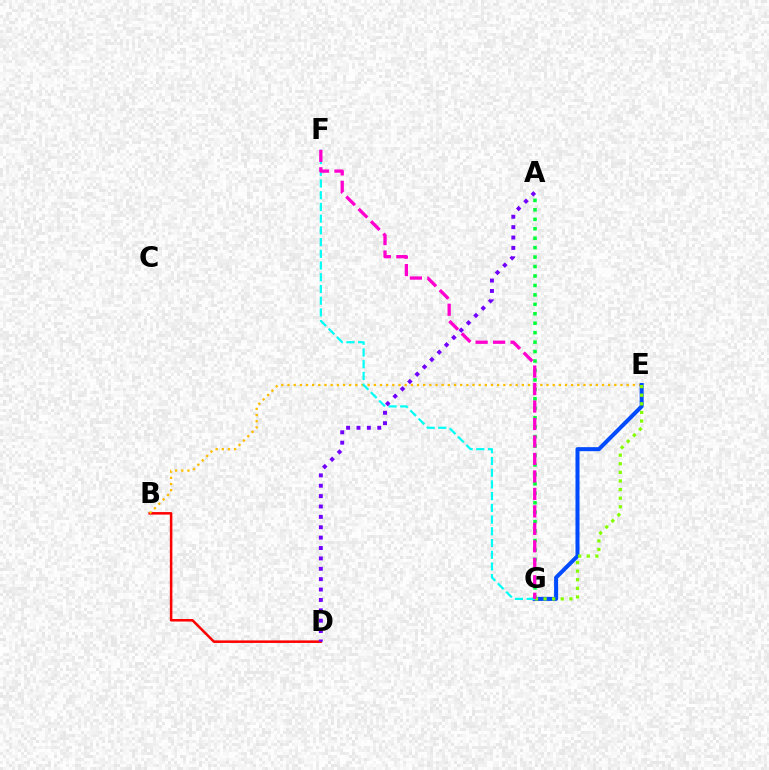{('B', 'D'): [{'color': '#ff0000', 'line_style': 'solid', 'thickness': 1.82}], ('B', 'E'): [{'color': '#ffbd00', 'line_style': 'dotted', 'thickness': 1.68}], ('E', 'G'): [{'color': '#004bff', 'line_style': 'solid', 'thickness': 2.9}, {'color': '#84ff00', 'line_style': 'dotted', 'thickness': 2.34}], ('A', 'G'): [{'color': '#00ff39', 'line_style': 'dotted', 'thickness': 2.57}], ('F', 'G'): [{'color': '#00fff6', 'line_style': 'dashed', 'thickness': 1.59}, {'color': '#ff00cf', 'line_style': 'dashed', 'thickness': 2.37}], ('A', 'D'): [{'color': '#7200ff', 'line_style': 'dotted', 'thickness': 2.82}]}